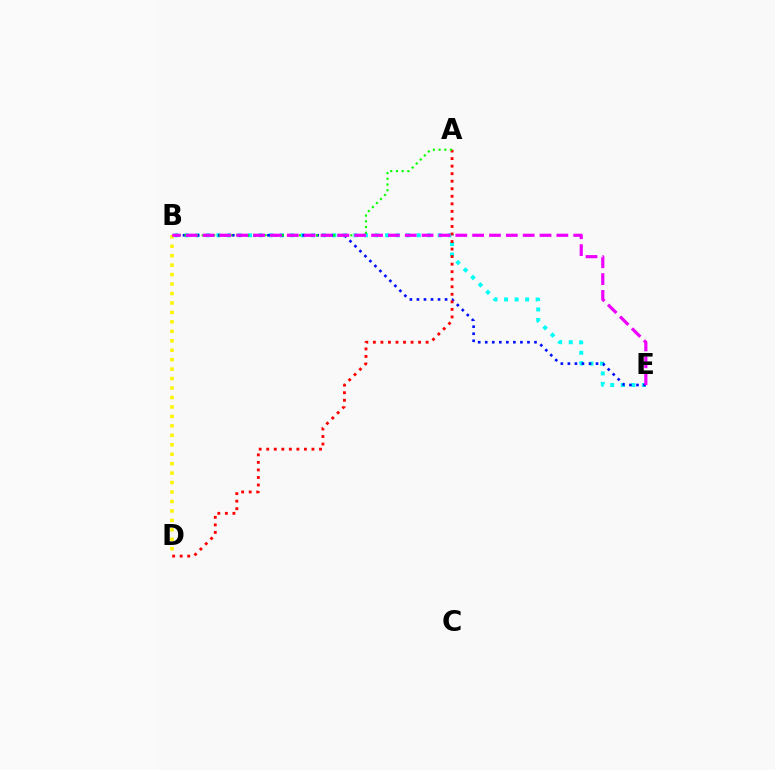{('B', 'E'): [{'color': '#00fff6', 'line_style': 'dotted', 'thickness': 2.86}, {'color': '#0010ff', 'line_style': 'dotted', 'thickness': 1.91}, {'color': '#ee00ff', 'line_style': 'dashed', 'thickness': 2.29}], ('B', 'D'): [{'color': '#fcf500', 'line_style': 'dotted', 'thickness': 2.57}], ('A', 'D'): [{'color': '#ff0000', 'line_style': 'dotted', 'thickness': 2.05}], ('A', 'B'): [{'color': '#08ff00', 'line_style': 'dotted', 'thickness': 1.55}]}